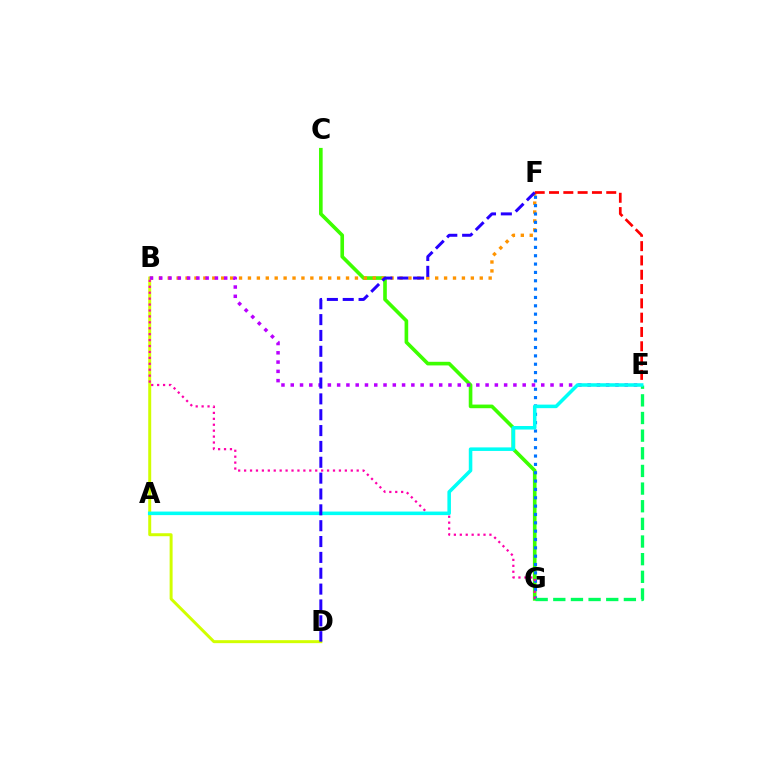{('C', 'G'): [{'color': '#3dff00', 'line_style': 'solid', 'thickness': 2.62}], ('B', 'F'): [{'color': '#ff9400', 'line_style': 'dotted', 'thickness': 2.42}], ('E', 'F'): [{'color': '#ff0000', 'line_style': 'dashed', 'thickness': 1.94}], ('B', 'D'): [{'color': '#d1ff00', 'line_style': 'solid', 'thickness': 2.14}], ('B', 'E'): [{'color': '#b900ff', 'line_style': 'dotted', 'thickness': 2.52}], ('F', 'G'): [{'color': '#0074ff', 'line_style': 'dotted', 'thickness': 2.27}], ('E', 'G'): [{'color': '#00ff5c', 'line_style': 'dashed', 'thickness': 2.4}], ('B', 'G'): [{'color': '#ff00ac', 'line_style': 'dotted', 'thickness': 1.61}], ('A', 'E'): [{'color': '#00fff6', 'line_style': 'solid', 'thickness': 2.55}], ('D', 'F'): [{'color': '#2500ff', 'line_style': 'dashed', 'thickness': 2.15}]}